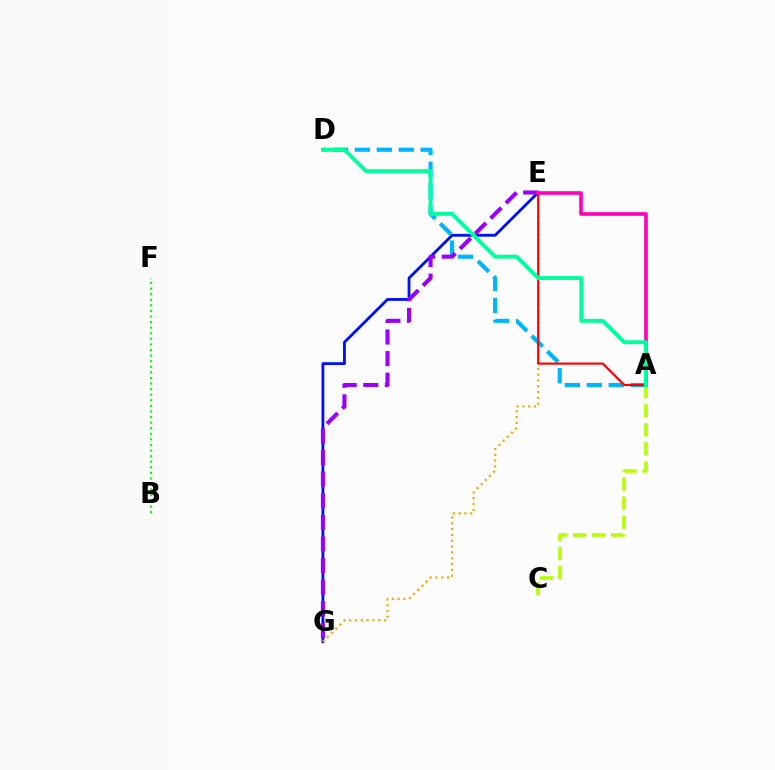{('E', 'G'): [{'color': '#0010ff', 'line_style': 'solid', 'thickness': 2.03}, {'color': '#ffa500', 'line_style': 'dotted', 'thickness': 1.58}, {'color': '#9b00ff', 'line_style': 'dashed', 'thickness': 2.93}], ('A', 'D'): [{'color': '#00b5ff', 'line_style': 'dashed', 'thickness': 2.98}, {'color': '#00ff9d', 'line_style': 'solid', 'thickness': 2.81}], ('A', 'E'): [{'color': '#ff0000', 'line_style': 'solid', 'thickness': 1.55}, {'color': '#ff00bd', 'line_style': 'solid', 'thickness': 2.62}], ('A', 'C'): [{'color': '#b3ff00', 'line_style': 'dashed', 'thickness': 2.59}], ('B', 'F'): [{'color': '#08ff00', 'line_style': 'dotted', 'thickness': 1.52}]}